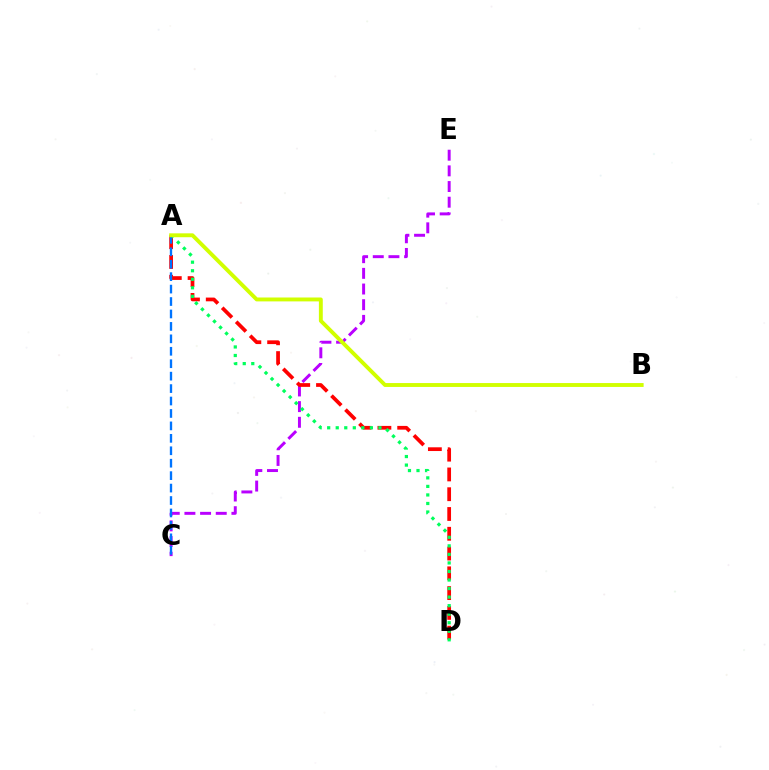{('C', 'E'): [{'color': '#b900ff', 'line_style': 'dashed', 'thickness': 2.13}], ('A', 'D'): [{'color': '#ff0000', 'line_style': 'dashed', 'thickness': 2.69}, {'color': '#00ff5c', 'line_style': 'dotted', 'thickness': 2.32}], ('A', 'C'): [{'color': '#0074ff', 'line_style': 'dashed', 'thickness': 1.69}], ('A', 'B'): [{'color': '#d1ff00', 'line_style': 'solid', 'thickness': 2.8}]}